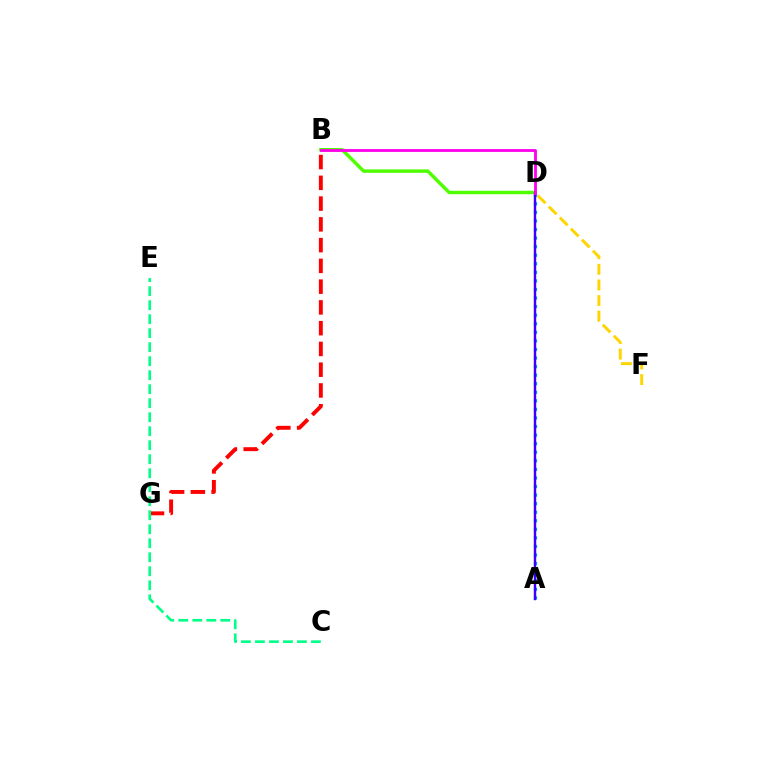{('B', 'G'): [{'color': '#ff0000', 'line_style': 'dashed', 'thickness': 2.82}], ('A', 'D'): [{'color': '#009eff', 'line_style': 'dotted', 'thickness': 2.33}, {'color': '#3700ff', 'line_style': 'solid', 'thickness': 1.73}], ('D', 'F'): [{'color': '#ffd500', 'line_style': 'dashed', 'thickness': 2.12}], ('C', 'E'): [{'color': '#00ff86', 'line_style': 'dashed', 'thickness': 1.9}], ('B', 'D'): [{'color': '#4fff00', 'line_style': 'solid', 'thickness': 2.47}, {'color': '#ff00ed', 'line_style': 'solid', 'thickness': 2.04}]}